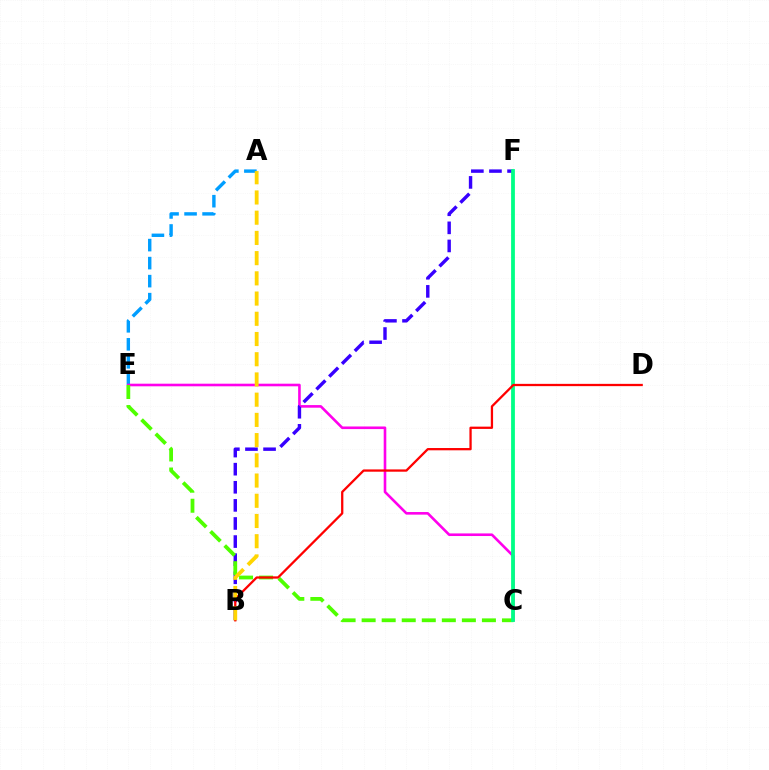{('A', 'E'): [{'color': '#009eff', 'line_style': 'dashed', 'thickness': 2.45}], ('C', 'E'): [{'color': '#ff00ed', 'line_style': 'solid', 'thickness': 1.88}, {'color': '#4fff00', 'line_style': 'dashed', 'thickness': 2.72}], ('B', 'F'): [{'color': '#3700ff', 'line_style': 'dashed', 'thickness': 2.46}], ('C', 'F'): [{'color': '#00ff86', 'line_style': 'solid', 'thickness': 2.73}], ('B', 'D'): [{'color': '#ff0000', 'line_style': 'solid', 'thickness': 1.64}], ('A', 'B'): [{'color': '#ffd500', 'line_style': 'dashed', 'thickness': 2.75}]}